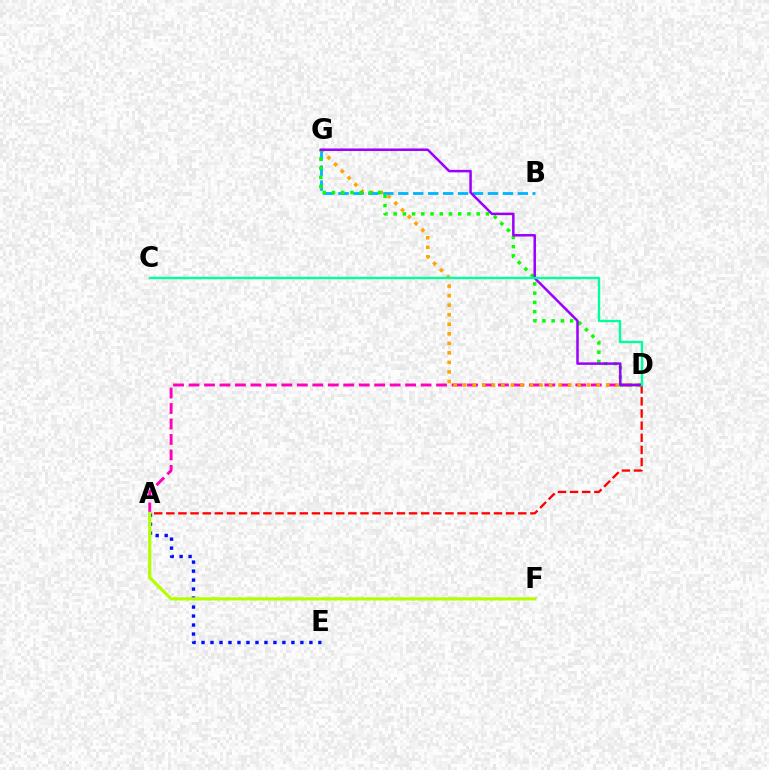{('A', 'D'): [{'color': '#ff00bd', 'line_style': 'dashed', 'thickness': 2.1}, {'color': '#ff0000', 'line_style': 'dashed', 'thickness': 1.65}], ('D', 'G'): [{'color': '#ffa500', 'line_style': 'dotted', 'thickness': 2.59}, {'color': '#08ff00', 'line_style': 'dotted', 'thickness': 2.51}, {'color': '#9b00ff', 'line_style': 'solid', 'thickness': 1.8}], ('A', 'E'): [{'color': '#0010ff', 'line_style': 'dotted', 'thickness': 2.44}], ('B', 'G'): [{'color': '#00b5ff', 'line_style': 'dashed', 'thickness': 2.03}], ('A', 'F'): [{'color': '#b3ff00', 'line_style': 'solid', 'thickness': 2.3}], ('C', 'D'): [{'color': '#00ff9d', 'line_style': 'solid', 'thickness': 1.71}]}